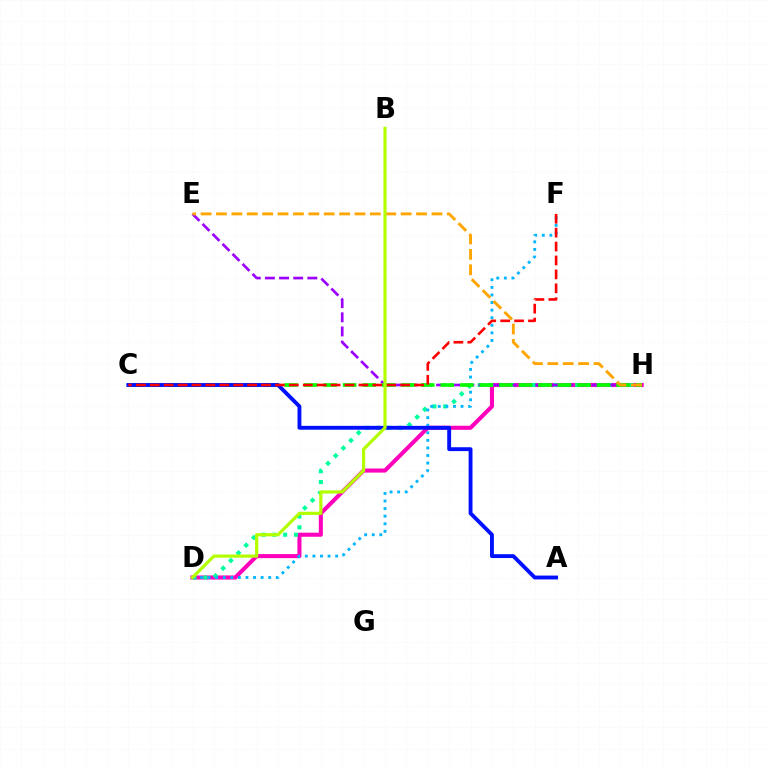{('D', 'H'): [{'color': '#ff00bd', 'line_style': 'solid', 'thickness': 2.93}, {'color': '#00ff9d', 'line_style': 'dotted', 'thickness': 2.94}], ('E', 'H'): [{'color': '#9b00ff', 'line_style': 'dashed', 'thickness': 1.92}, {'color': '#ffa500', 'line_style': 'dashed', 'thickness': 2.09}], ('D', 'F'): [{'color': '#00b5ff', 'line_style': 'dotted', 'thickness': 2.06}], ('C', 'H'): [{'color': '#08ff00', 'line_style': 'dashed', 'thickness': 2.65}], ('A', 'C'): [{'color': '#0010ff', 'line_style': 'solid', 'thickness': 2.78}], ('C', 'F'): [{'color': '#ff0000', 'line_style': 'dashed', 'thickness': 1.89}], ('B', 'D'): [{'color': '#b3ff00', 'line_style': 'solid', 'thickness': 2.28}]}